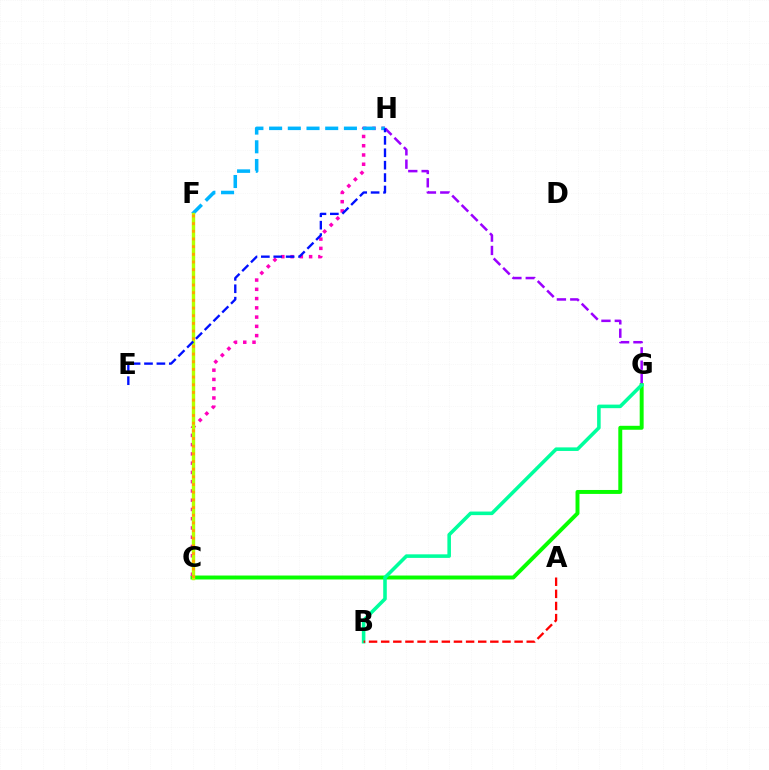{('C', 'G'): [{'color': '#08ff00', 'line_style': 'solid', 'thickness': 2.84}], ('B', 'G'): [{'color': '#00ff9d', 'line_style': 'solid', 'thickness': 2.57}], ('G', 'H'): [{'color': '#9b00ff', 'line_style': 'dashed', 'thickness': 1.81}], ('C', 'H'): [{'color': '#ff00bd', 'line_style': 'dotted', 'thickness': 2.52}], ('F', 'H'): [{'color': '#00b5ff', 'line_style': 'dashed', 'thickness': 2.54}], ('A', 'B'): [{'color': '#ff0000', 'line_style': 'dashed', 'thickness': 1.65}], ('C', 'F'): [{'color': '#b3ff00', 'line_style': 'solid', 'thickness': 2.45}, {'color': '#ffa500', 'line_style': 'dotted', 'thickness': 2.08}], ('E', 'H'): [{'color': '#0010ff', 'line_style': 'dashed', 'thickness': 1.69}]}